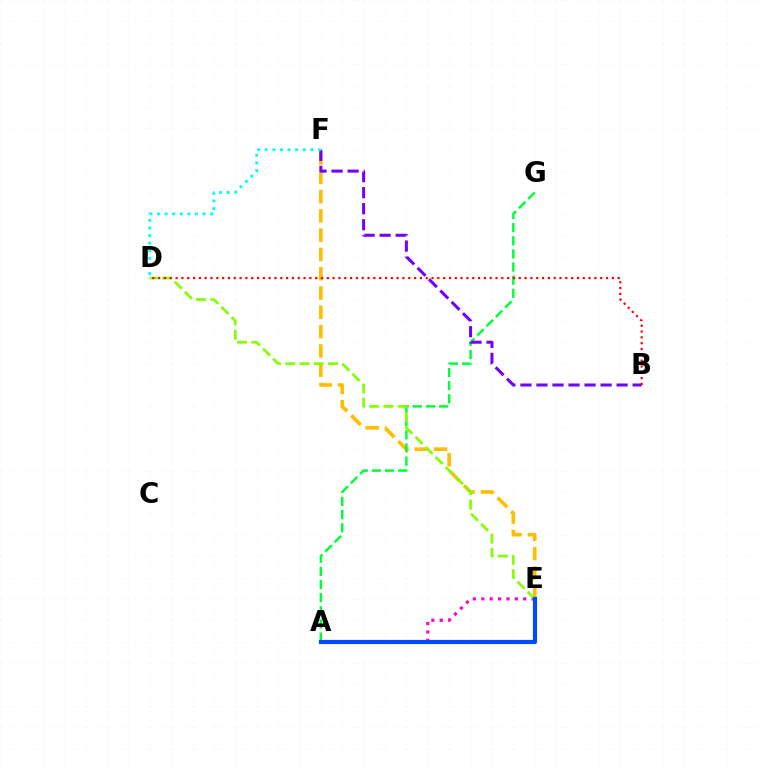{('E', 'F'): [{'color': '#ffbd00', 'line_style': 'dashed', 'thickness': 2.62}], ('A', 'G'): [{'color': '#00ff39', 'line_style': 'dashed', 'thickness': 1.79}], ('A', 'E'): [{'color': '#ff00cf', 'line_style': 'dotted', 'thickness': 2.28}, {'color': '#004bff', 'line_style': 'solid', 'thickness': 3.0}], ('B', 'F'): [{'color': '#7200ff', 'line_style': 'dashed', 'thickness': 2.18}], ('D', 'F'): [{'color': '#00fff6', 'line_style': 'dotted', 'thickness': 2.06}], ('D', 'E'): [{'color': '#84ff00', 'line_style': 'dashed', 'thickness': 1.94}], ('B', 'D'): [{'color': '#ff0000', 'line_style': 'dotted', 'thickness': 1.58}]}